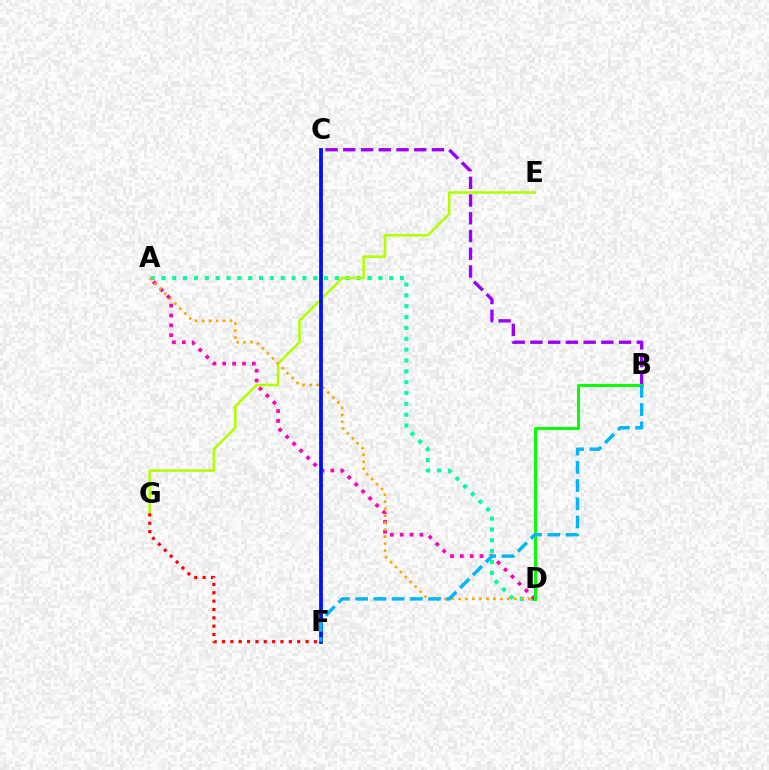{('A', 'D'): [{'color': '#00ff9d', 'line_style': 'dotted', 'thickness': 2.95}, {'color': '#ff00bd', 'line_style': 'dotted', 'thickness': 2.68}, {'color': '#ffa500', 'line_style': 'dotted', 'thickness': 1.9}], ('E', 'G'): [{'color': '#b3ff00', 'line_style': 'solid', 'thickness': 1.85}], ('B', 'C'): [{'color': '#9b00ff', 'line_style': 'dashed', 'thickness': 2.41}], ('C', 'F'): [{'color': '#0010ff', 'line_style': 'solid', 'thickness': 2.71}], ('F', 'G'): [{'color': '#ff0000', 'line_style': 'dotted', 'thickness': 2.27}], ('B', 'D'): [{'color': '#08ff00', 'line_style': 'solid', 'thickness': 2.13}], ('B', 'F'): [{'color': '#00b5ff', 'line_style': 'dashed', 'thickness': 2.48}]}